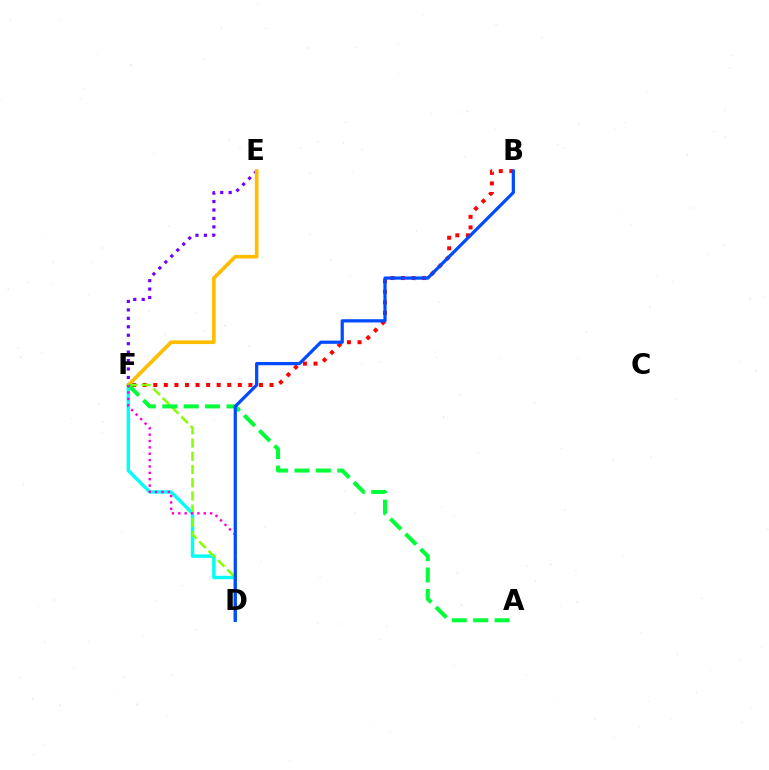{('D', 'F'): [{'color': '#00fff6', 'line_style': 'solid', 'thickness': 2.48}, {'color': '#84ff00', 'line_style': 'dashed', 'thickness': 1.8}, {'color': '#ff00cf', 'line_style': 'dotted', 'thickness': 1.73}], ('E', 'F'): [{'color': '#7200ff', 'line_style': 'dotted', 'thickness': 2.29}, {'color': '#ffbd00', 'line_style': 'solid', 'thickness': 2.64}], ('B', 'F'): [{'color': '#ff0000', 'line_style': 'dotted', 'thickness': 2.87}], ('A', 'F'): [{'color': '#00ff39', 'line_style': 'dashed', 'thickness': 2.91}], ('B', 'D'): [{'color': '#004bff', 'line_style': 'solid', 'thickness': 2.33}]}